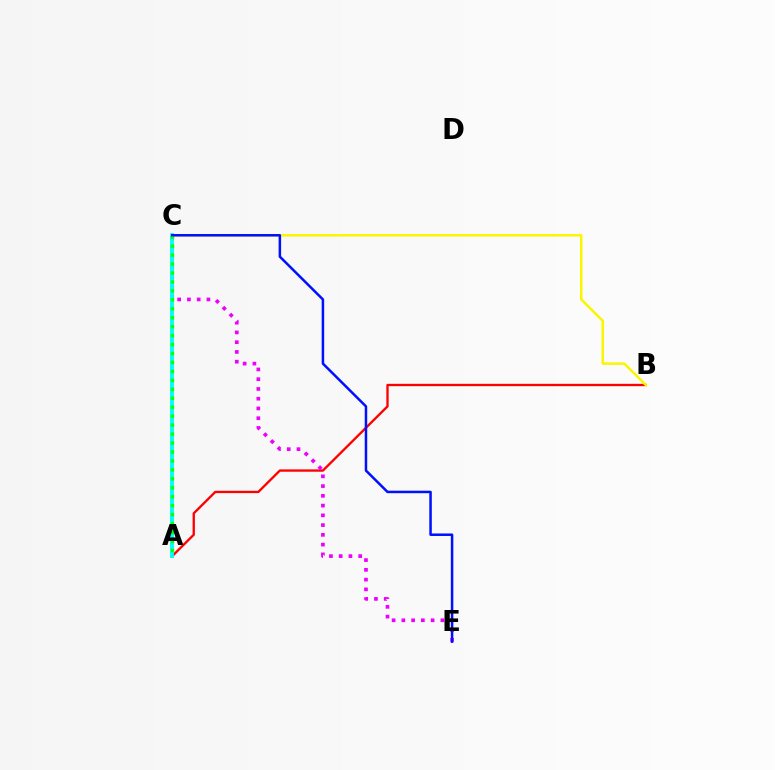{('A', 'B'): [{'color': '#ff0000', 'line_style': 'solid', 'thickness': 1.68}], ('C', 'E'): [{'color': '#ee00ff', 'line_style': 'dotted', 'thickness': 2.65}, {'color': '#0010ff', 'line_style': 'solid', 'thickness': 1.81}], ('A', 'C'): [{'color': '#00fff6', 'line_style': 'solid', 'thickness': 2.8}, {'color': '#08ff00', 'line_style': 'dotted', 'thickness': 2.43}], ('B', 'C'): [{'color': '#fcf500', 'line_style': 'solid', 'thickness': 1.79}]}